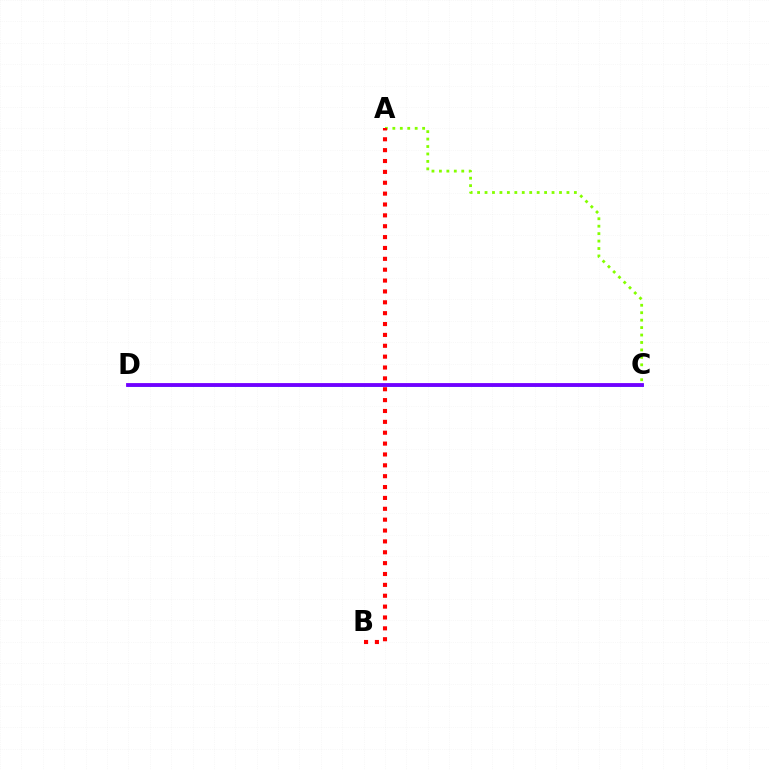{('C', 'D'): [{'color': '#00fff6', 'line_style': 'solid', 'thickness': 2.0}, {'color': '#7200ff', 'line_style': 'solid', 'thickness': 2.75}], ('A', 'C'): [{'color': '#84ff00', 'line_style': 'dotted', 'thickness': 2.02}], ('A', 'B'): [{'color': '#ff0000', 'line_style': 'dotted', 'thickness': 2.95}]}